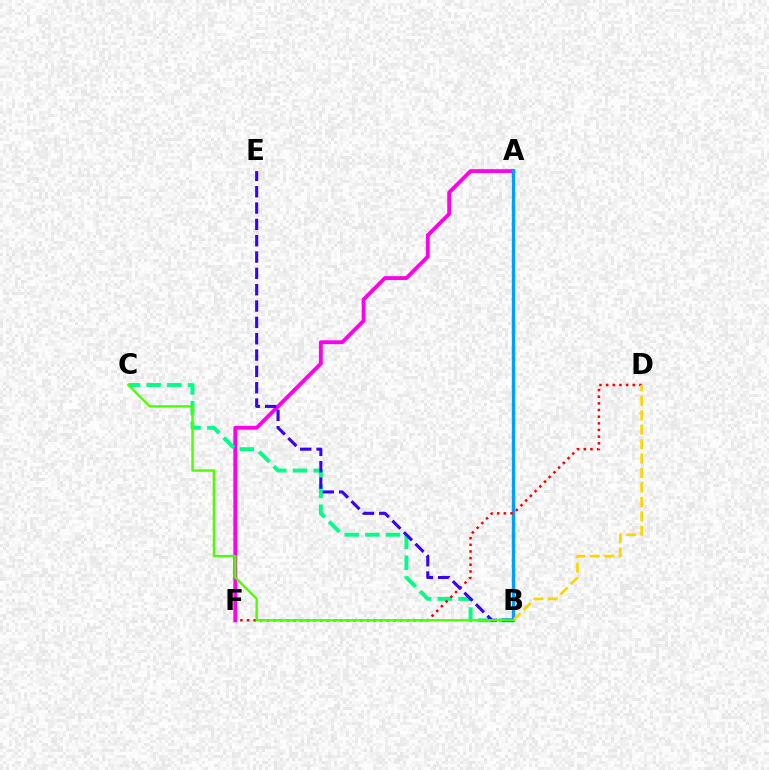{('A', 'F'): [{'color': '#ff00ed', 'line_style': 'solid', 'thickness': 2.78}], ('B', 'C'): [{'color': '#00ff86', 'line_style': 'dashed', 'thickness': 2.81}, {'color': '#4fff00', 'line_style': 'solid', 'thickness': 1.7}], ('A', 'B'): [{'color': '#009eff', 'line_style': 'solid', 'thickness': 2.41}], ('D', 'F'): [{'color': '#ff0000', 'line_style': 'dotted', 'thickness': 1.81}], ('B', 'D'): [{'color': '#ffd500', 'line_style': 'dashed', 'thickness': 1.96}], ('B', 'E'): [{'color': '#3700ff', 'line_style': 'dashed', 'thickness': 2.22}]}